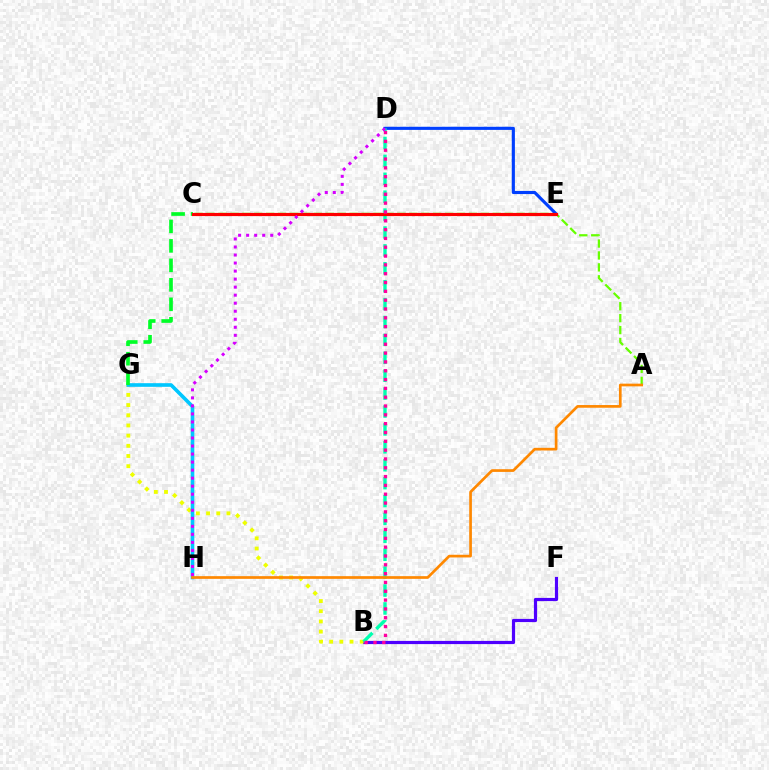{('A', 'C'): [{'color': '#66ff00', 'line_style': 'dashed', 'thickness': 1.62}], ('B', 'F'): [{'color': '#4f00ff', 'line_style': 'solid', 'thickness': 2.29}], ('D', 'E'): [{'color': '#003fff', 'line_style': 'solid', 'thickness': 2.25}], ('B', 'G'): [{'color': '#eeff00', 'line_style': 'dotted', 'thickness': 2.77}], ('B', 'D'): [{'color': '#00ffaf', 'line_style': 'dashed', 'thickness': 2.43}, {'color': '#ff00a0', 'line_style': 'dotted', 'thickness': 2.4}], ('G', 'H'): [{'color': '#00c7ff', 'line_style': 'solid', 'thickness': 2.62}], ('C', 'G'): [{'color': '#00ff27', 'line_style': 'dashed', 'thickness': 2.65}], ('C', 'E'): [{'color': '#ff0000', 'line_style': 'solid', 'thickness': 2.28}], ('A', 'H'): [{'color': '#ff8800', 'line_style': 'solid', 'thickness': 1.94}], ('D', 'H'): [{'color': '#d600ff', 'line_style': 'dotted', 'thickness': 2.18}]}